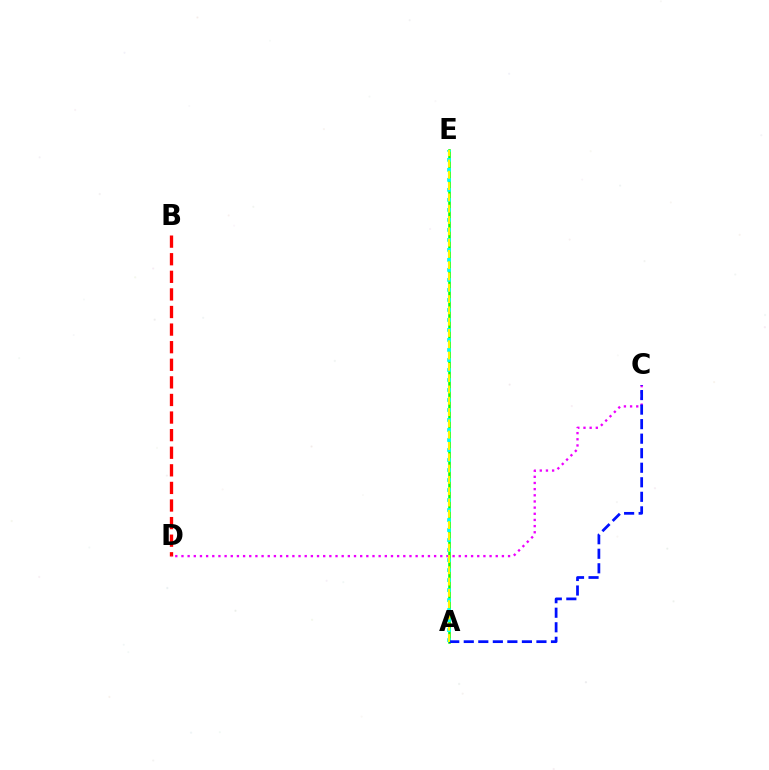{('A', 'E'): [{'color': '#08ff00', 'line_style': 'solid', 'thickness': 1.83}, {'color': '#00fff6', 'line_style': 'dotted', 'thickness': 2.72}, {'color': '#fcf500', 'line_style': 'dashed', 'thickness': 1.54}], ('B', 'D'): [{'color': '#ff0000', 'line_style': 'dashed', 'thickness': 2.39}], ('C', 'D'): [{'color': '#ee00ff', 'line_style': 'dotted', 'thickness': 1.67}], ('A', 'C'): [{'color': '#0010ff', 'line_style': 'dashed', 'thickness': 1.97}]}